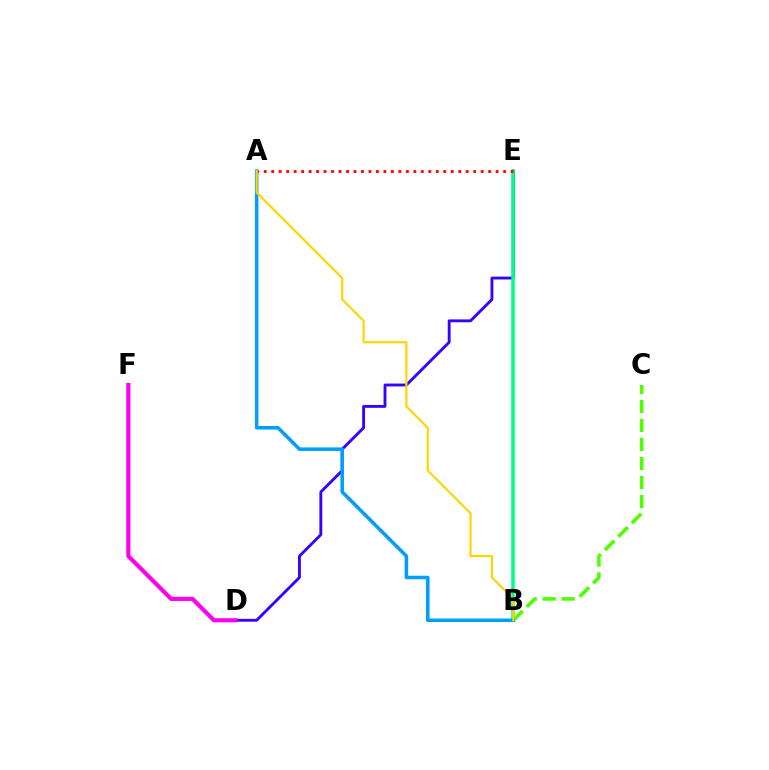{('D', 'E'): [{'color': '#3700ff', 'line_style': 'solid', 'thickness': 2.06}], ('B', 'E'): [{'color': '#00ff86', 'line_style': 'solid', 'thickness': 2.54}], ('D', 'F'): [{'color': '#ff00ed', 'line_style': 'solid', 'thickness': 2.98}], ('A', 'E'): [{'color': '#ff0000', 'line_style': 'dotted', 'thickness': 2.03}], ('B', 'C'): [{'color': '#4fff00', 'line_style': 'dashed', 'thickness': 2.59}], ('A', 'B'): [{'color': '#009eff', 'line_style': 'solid', 'thickness': 2.54}, {'color': '#ffd500', 'line_style': 'solid', 'thickness': 1.57}]}